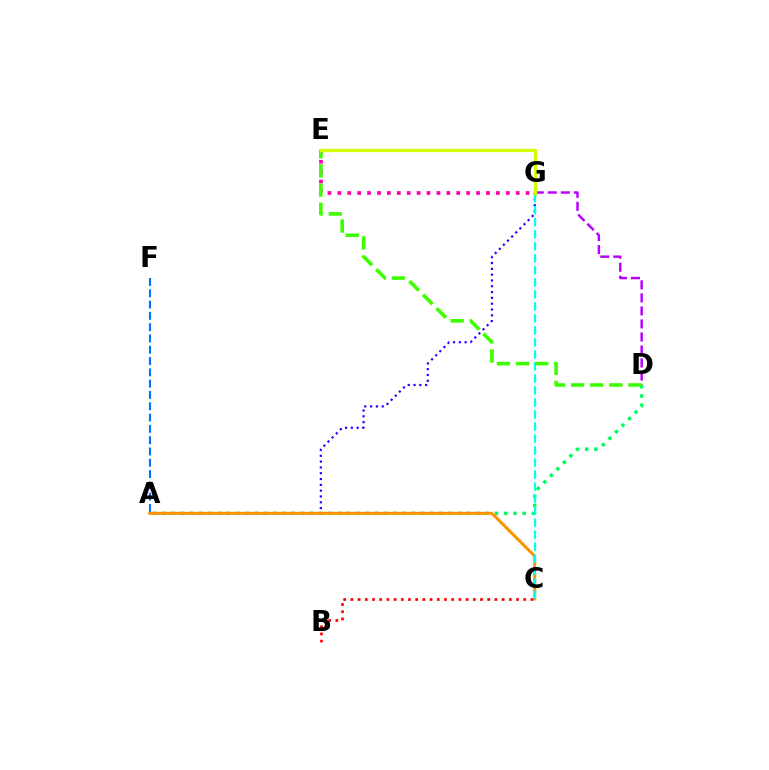{('A', 'D'): [{'color': '#00ff5c', 'line_style': 'dotted', 'thickness': 2.51}], ('D', 'G'): [{'color': '#b900ff', 'line_style': 'dashed', 'thickness': 1.77}], ('A', 'G'): [{'color': '#2500ff', 'line_style': 'dotted', 'thickness': 1.58}], ('A', 'F'): [{'color': '#0074ff', 'line_style': 'dashed', 'thickness': 1.54}], ('A', 'C'): [{'color': '#ff9400', 'line_style': 'solid', 'thickness': 2.19}], ('E', 'G'): [{'color': '#ff00ac', 'line_style': 'dotted', 'thickness': 2.69}, {'color': '#d1ff00', 'line_style': 'solid', 'thickness': 2.37}], ('C', 'G'): [{'color': '#00fff6', 'line_style': 'dashed', 'thickness': 1.63}], ('D', 'E'): [{'color': '#3dff00', 'line_style': 'dashed', 'thickness': 2.6}], ('B', 'C'): [{'color': '#ff0000', 'line_style': 'dotted', 'thickness': 1.96}]}